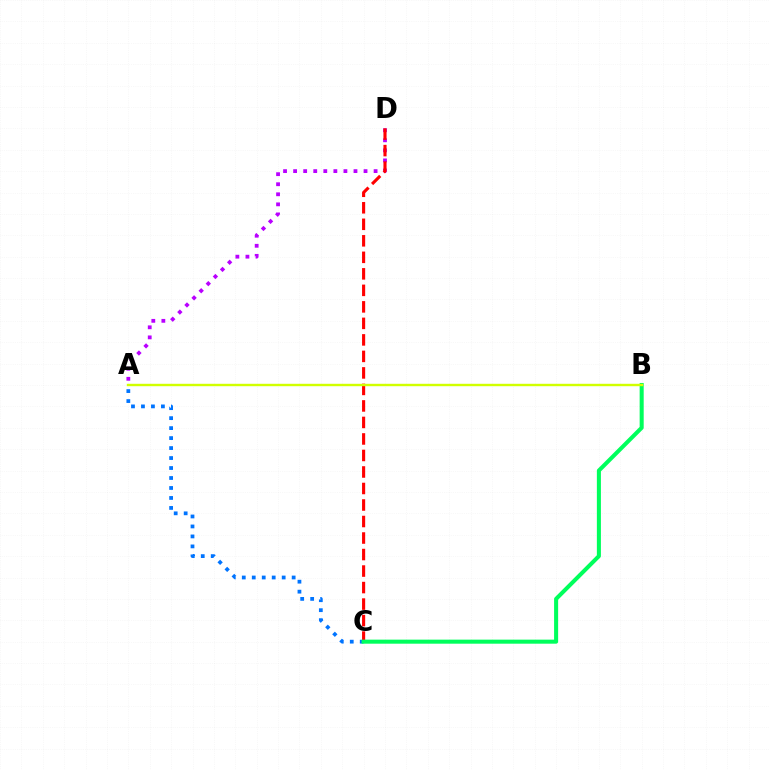{('A', 'D'): [{'color': '#b900ff', 'line_style': 'dotted', 'thickness': 2.73}], ('A', 'C'): [{'color': '#0074ff', 'line_style': 'dotted', 'thickness': 2.71}], ('C', 'D'): [{'color': '#ff0000', 'line_style': 'dashed', 'thickness': 2.24}], ('B', 'C'): [{'color': '#00ff5c', 'line_style': 'solid', 'thickness': 2.92}], ('A', 'B'): [{'color': '#d1ff00', 'line_style': 'solid', 'thickness': 1.73}]}